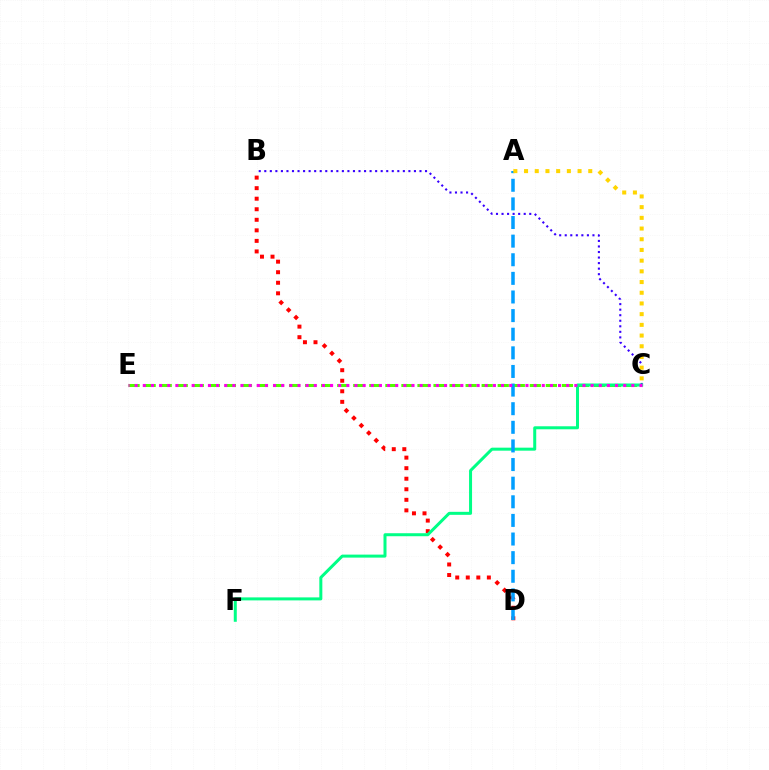{('B', 'D'): [{'color': '#ff0000', 'line_style': 'dotted', 'thickness': 2.87}], ('C', 'E'): [{'color': '#4fff00', 'line_style': 'dashed', 'thickness': 2.18}, {'color': '#ff00ed', 'line_style': 'dotted', 'thickness': 2.21}], ('B', 'C'): [{'color': '#3700ff', 'line_style': 'dotted', 'thickness': 1.51}], ('C', 'F'): [{'color': '#00ff86', 'line_style': 'solid', 'thickness': 2.17}], ('A', 'D'): [{'color': '#009eff', 'line_style': 'dashed', 'thickness': 2.53}], ('A', 'C'): [{'color': '#ffd500', 'line_style': 'dotted', 'thickness': 2.91}]}